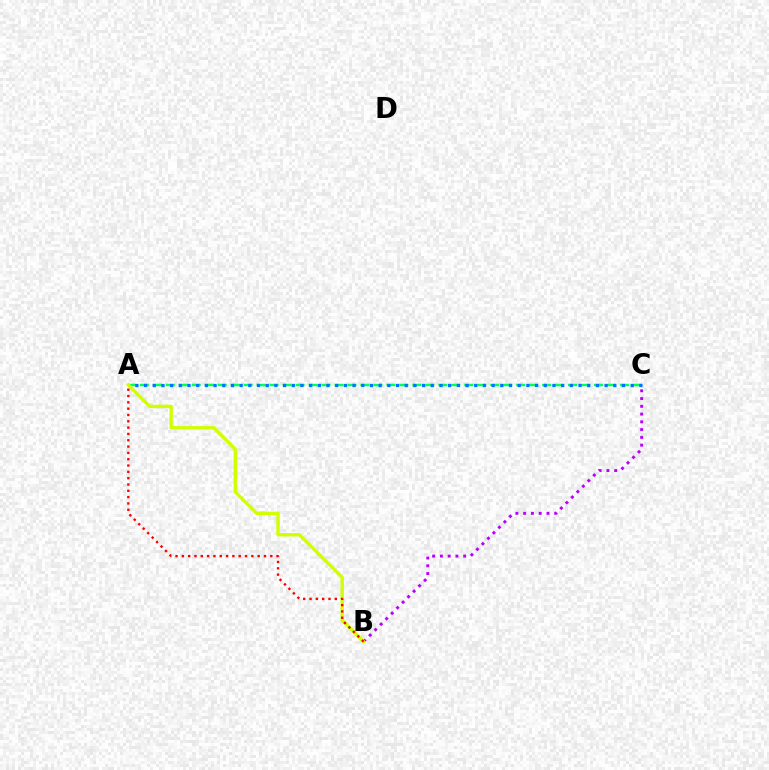{('B', 'C'): [{'color': '#b900ff', 'line_style': 'dotted', 'thickness': 2.11}], ('A', 'C'): [{'color': '#00ff5c', 'line_style': 'dashed', 'thickness': 1.76}, {'color': '#0074ff', 'line_style': 'dotted', 'thickness': 2.36}], ('A', 'B'): [{'color': '#d1ff00', 'line_style': 'solid', 'thickness': 2.44}, {'color': '#ff0000', 'line_style': 'dotted', 'thickness': 1.72}]}